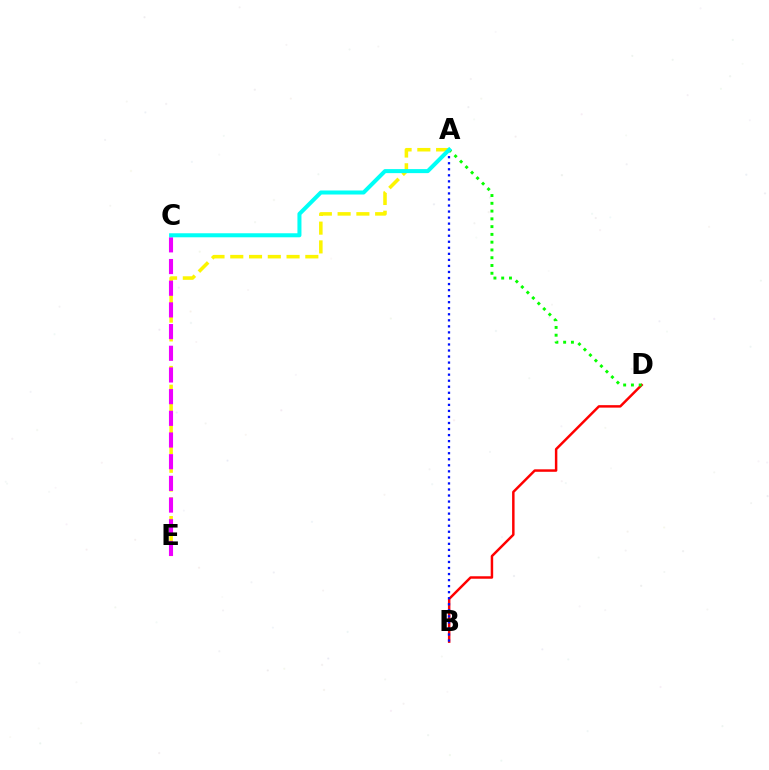{('A', 'E'): [{'color': '#fcf500', 'line_style': 'dashed', 'thickness': 2.55}], ('B', 'D'): [{'color': '#ff0000', 'line_style': 'solid', 'thickness': 1.78}], ('A', 'B'): [{'color': '#0010ff', 'line_style': 'dotted', 'thickness': 1.64}], ('C', 'E'): [{'color': '#ee00ff', 'line_style': 'dashed', 'thickness': 2.95}], ('A', 'D'): [{'color': '#08ff00', 'line_style': 'dotted', 'thickness': 2.11}], ('A', 'C'): [{'color': '#00fff6', 'line_style': 'solid', 'thickness': 2.9}]}